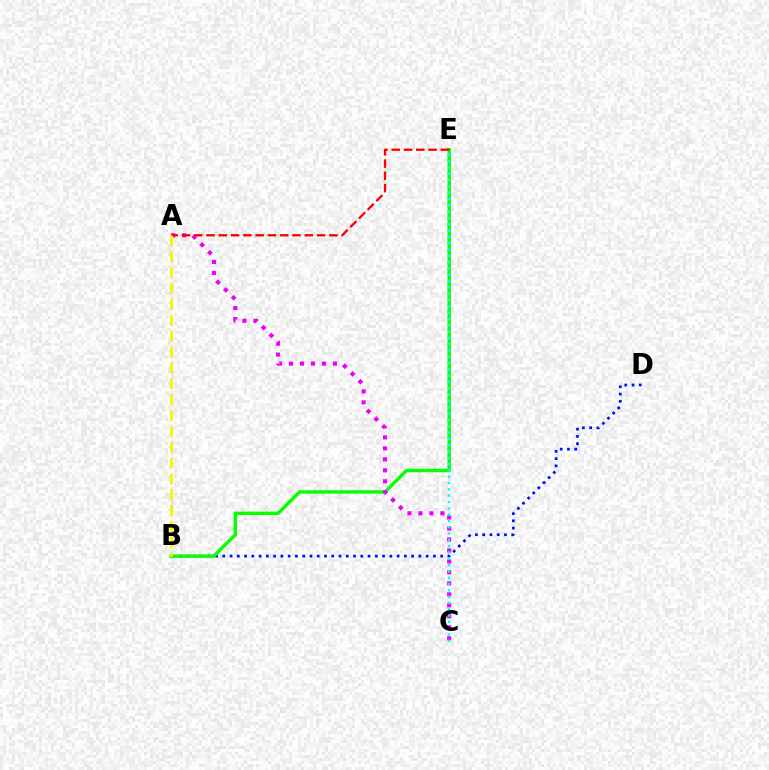{('B', 'D'): [{'color': '#0010ff', 'line_style': 'dotted', 'thickness': 1.97}], ('B', 'E'): [{'color': '#08ff00', 'line_style': 'solid', 'thickness': 2.45}], ('A', 'C'): [{'color': '#ee00ff', 'line_style': 'dotted', 'thickness': 2.98}], ('C', 'E'): [{'color': '#00fff6', 'line_style': 'dotted', 'thickness': 1.71}], ('A', 'E'): [{'color': '#ff0000', 'line_style': 'dashed', 'thickness': 1.67}], ('A', 'B'): [{'color': '#fcf500', 'line_style': 'dashed', 'thickness': 2.15}]}